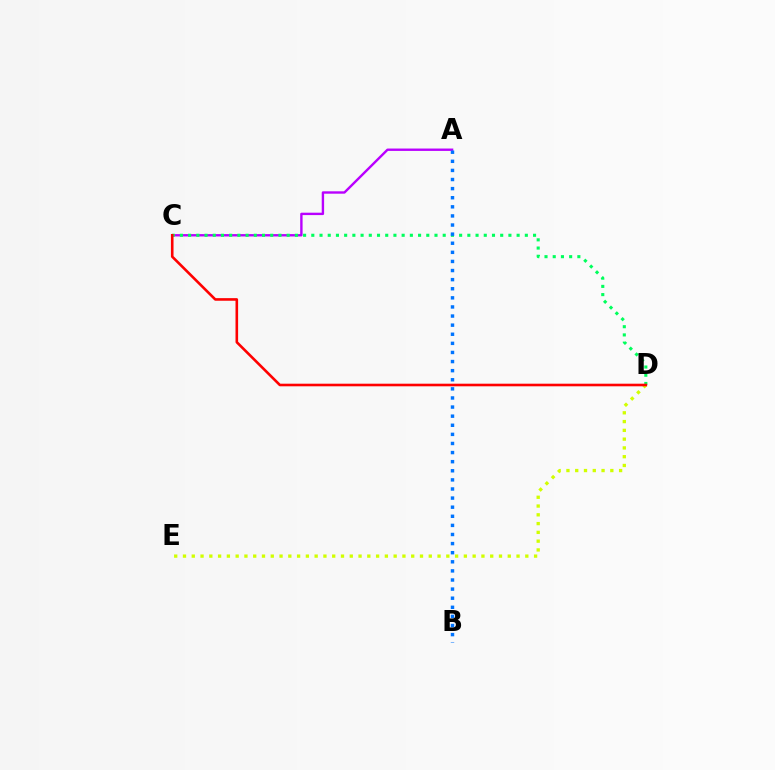{('A', 'C'): [{'color': '#b900ff', 'line_style': 'solid', 'thickness': 1.72}], ('D', 'E'): [{'color': '#d1ff00', 'line_style': 'dotted', 'thickness': 2.38}], ('C', 'D'): [{'color': '#00ff5c', 'line_style': 'dotted', 'thickness': 2.23}, {'color': '#ff0000', 'line_style': 'solid', 'thickness': 1.88}], ('A', 'B'): [{'color': '#0074ff', 'line_style': 'dotted', 'thickness': 2.47}]}